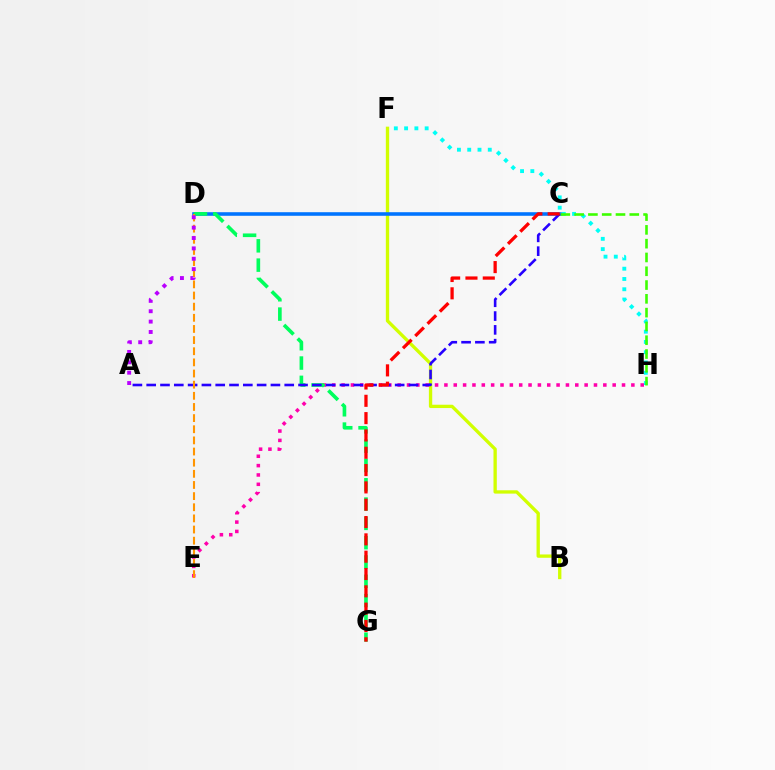{('B', 'F'): [{'color': '#d1ff00', 'line_style': 'solid', 'thickness': 2.39}], ('F', 'H'): [{'color': '#00fff6', 'line_style': 'dotted', 'thickness': 2.79}], ('C', 'D'): [{'color': '#0074ff', 'line_style': 'solid', 'thickness': 2.57}], ('E', 'H'): [{'color': '#ff00ac', 'line_style': 'dotted', 'thickness': 2.54}], ('D', 'G'): [{'color': '#00ff5c', 'line_style': 'dashed', 'thickness': 2.62}], ('C', 'H'): [{'color': '#3dff00', 'line_style': 'dashed', 'thickness': 1.87}], ('A', 'C'): [{'color': '#2500ff', 'line_style': 'dashed', 'thickness': 1.88}], ('C', 'G'): [{'color': '#ff0000', 'line_style': 'dashed', 'thickness': 2.35}], ('D', 'E'): [{'color': '#ff9400', 'line_style': 'dashed', 'thickness': 1.51}], ('A', 'D'): [{'color': '#b900ff', 'line_style': 'dotted', 'thickness': 2.82}]}